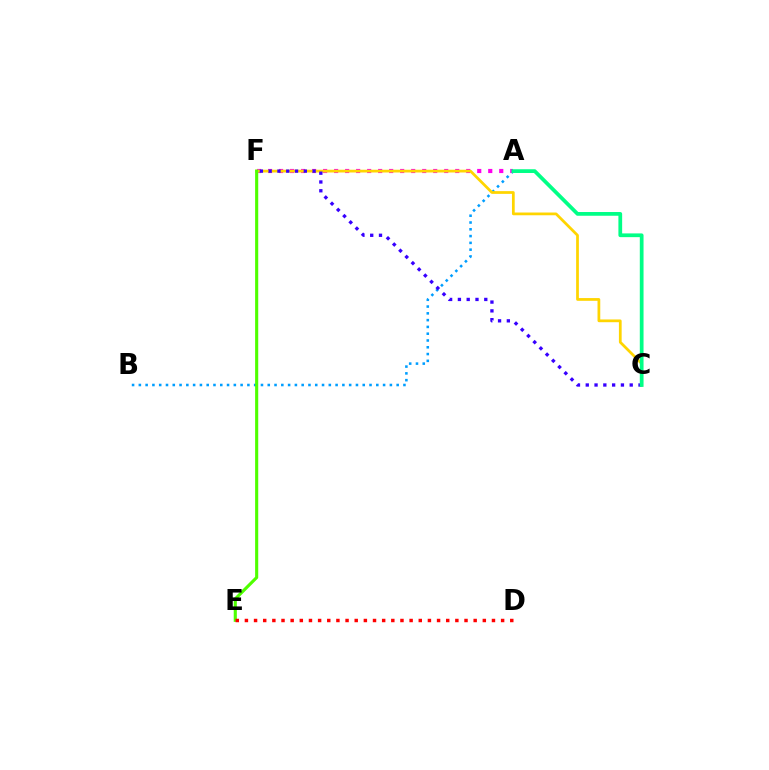{('A', 'B'): [{'color': '#009eff', 'line_style': 'dotted', 'thickness': 1.84}], ('A', 'F'): [{'color': '#ff00ed', 'line_style': 'dotted', 'thickness': 2.99}], ('C', 'F'): [{'color': '#ffd500', 'line_style': 'solid', 'thickness': 1.98}, {'color': '#3700ff', 'line_style': 'dotted', 'thickness': 2.39}], ('E', 'F'): [{'color': '#4fff00', 'line_style': 'solid', 'thickness': 2.24}], ('D', 'E'): [{'color': '#ff0000', 'line_style': 'dotted', 'thickness': 2.49}], ('A', 'C'): [{'color': '#00ff86', 'line_style': 'solid', 'thickness': 2.69}]}